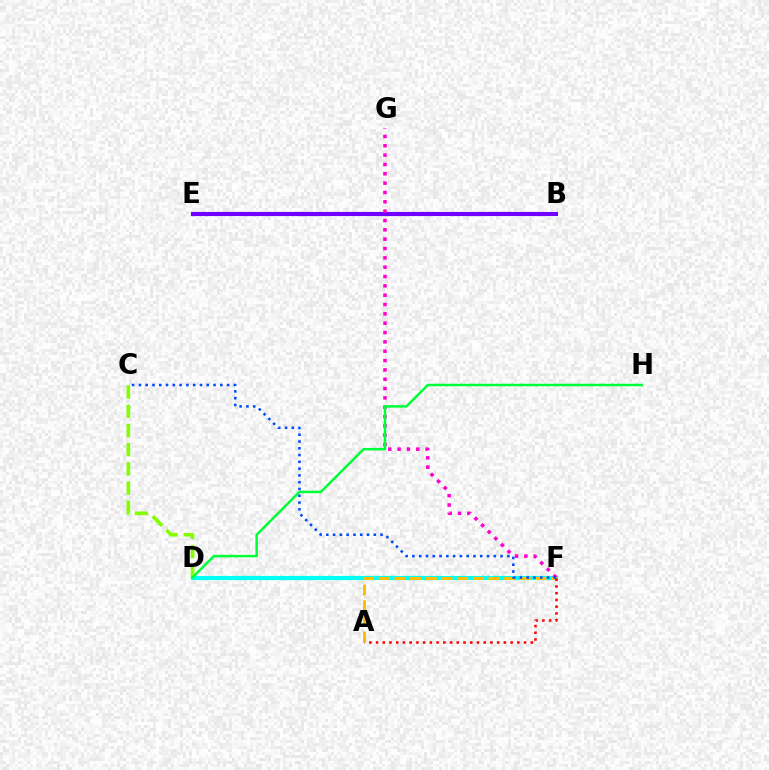{('D', 'F'): [{'color': '#00fff6', 'line_style': 'solid', 'thickness': 3.0}], ('B', 'E'): [{'color': '#7200ff', 'line_style': 'solid', 'thickness': 2.98}], ('A', 'F'): [{'color': '#ffbd00', 'line_style': 'dashed', 'thickness': 2.13}, {'color': '#ff0000', 'line_style': 'dotted', 'thickness': 1.83}], ('F', 'G'): [{'color': '#ff00cf', 'line_style': 'dotted', 'thickness': 2.54}], ('C', 'D'): [{'color': '#84ff00', 'line_style': 'dashed', 'thickness': 2.61}], ('D', 'H'): [{'color': '#00ff39', 'line_style': 'solid', 'thickness': 1.8}], ('C', 'F'): [{'color': '#004bff', 'line_style': 'dotted', 'thickness': 1.84}]}